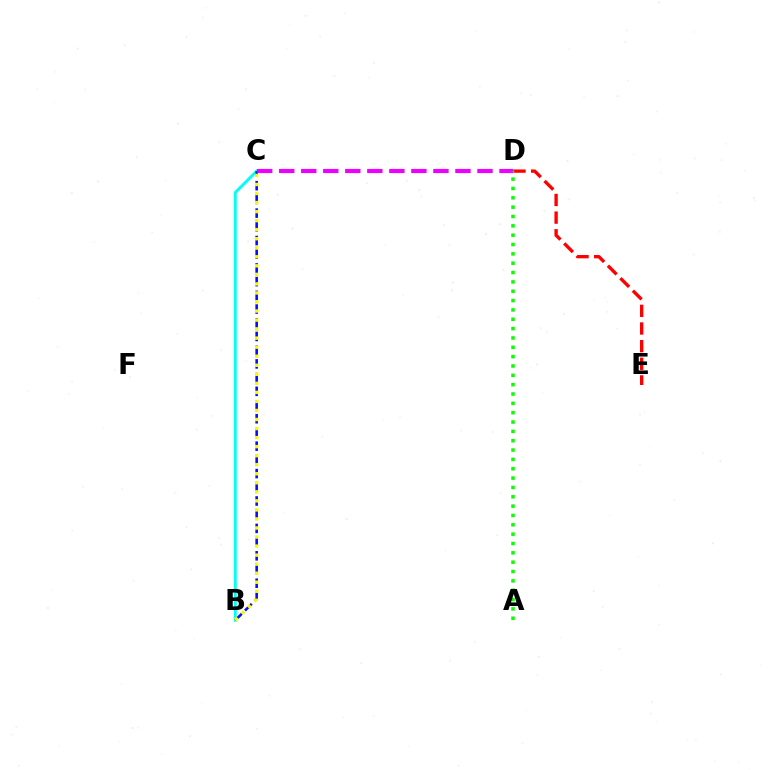{('B', 'C'): [{'color': '#00fff6', 'line_style': 'solid', 'thickness': 2.1}, {'color': '#0010ff', 'line_style': 'dashed', 'thickness': 1.86}, {'color': '#fcf500', 'line_style': 'dotted', 'thickness': 2.46}], ('C', 'D'): [{'color': '#ee00ff', 'line_style': 'dashed', 'thickness': 2.99}], ('D', 'E'): [{'color': '#ff0000', 'line_style': 'dashed', 'thickness': 2.4}], ('A', 'D'): [{'color': '#08ff00', 'line_style': 'dotted', 'thickness': 2.54}]}